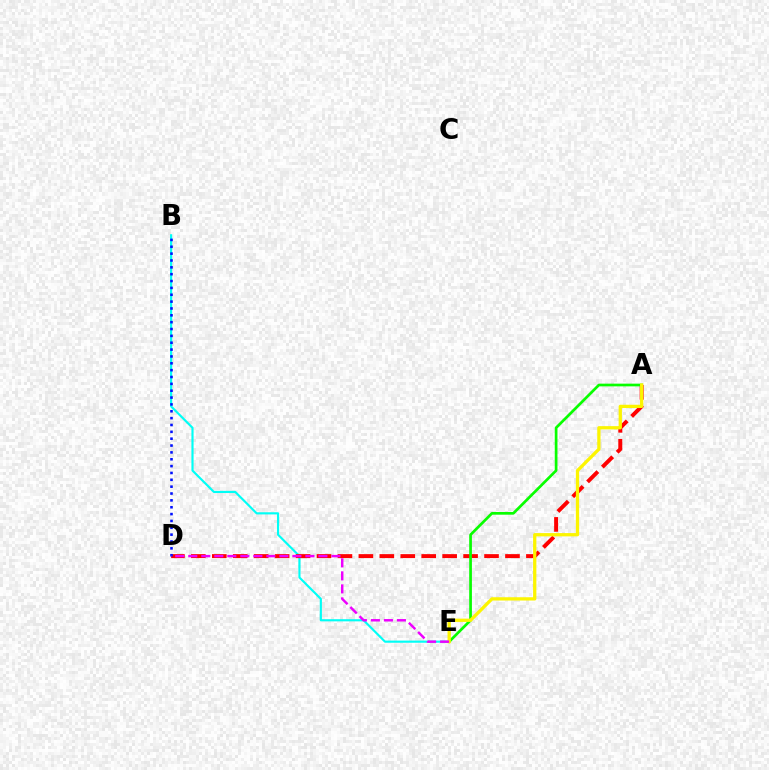{('B', 'E'): [{'color': '#00fff6', 'line_style': 'solid', 'thickness': 1.55}], ('A', 'D'): [{'color': '#ff0000', 'line_style': 'dashed', 'thickness': 2.84}], ('B', 'D'): [{'color': '#0010ff', 'line_style': 'dotted', 'thickness': 1.86}], ('A', 'E'): [{'color': '#08ff00', 'line_style': 'solid', 'thickness': 1.95}, {'color': '#fcf500', 'line_style': 'solid', 'thickness': 2.36}], ('D', 'E'): [{'color': '#ee00ff', 'line_style': 'dashed', 'thickness': 1.77}]}